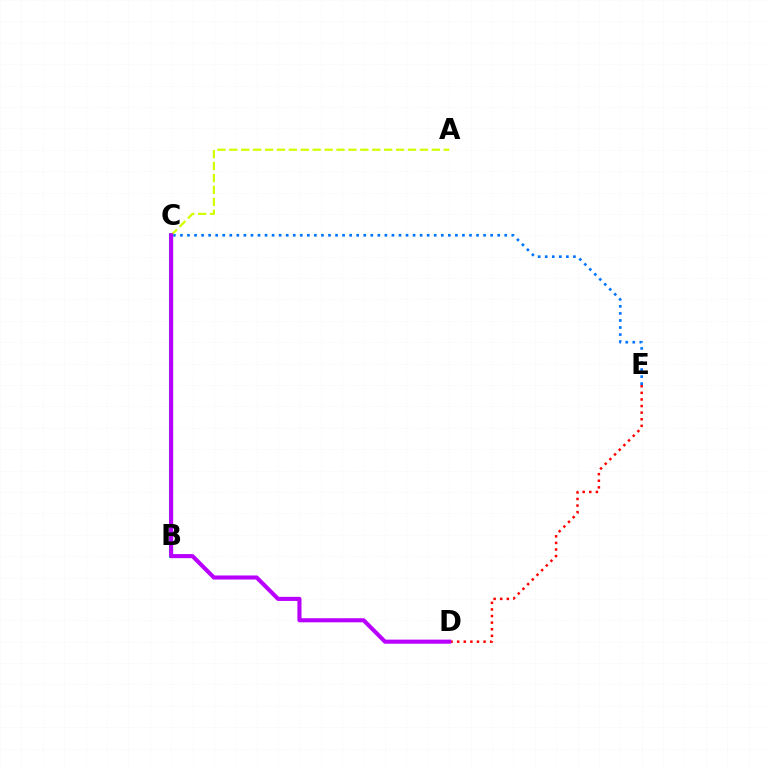{('C', 'E'): [{'color': '#0074ff', 'line_style': 'dotted', 'thickness': 1.92}], ('B', 'C'): [{'color': '#00ff5c', 'line_style': 'solid', 'thickness': 2.95}], ('A', 'C'): [{'color': '#d1ff00', 'line_style': 'dashed', 'thickness': 1.62}], ('D', 'E'): [{'color': '#ff0000', 'line_style': 'dotted', 'thickness': 1.79}], ('C', 'D'): [{'color': '#b900ff', 'line_style': 'solid', 'thickness': 2.94}]}